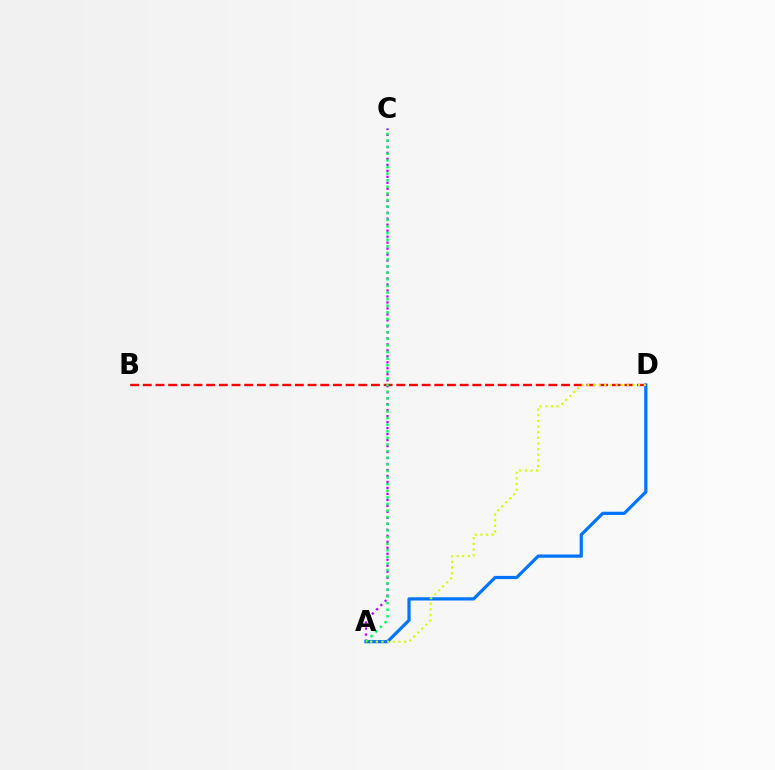{('B', 'D'): [{'color': '#ff0000', 'line_style': 'dashed', 'thickness': 1.72}], ('A', 'C'): [{'color': '#b900ff', 'line_style': 'dotted', 'thickness': 1.63}, {'color': '#00ff5c', 'line_style': 'dotted', 'thickness': 1.8}], ('A', 'D'): [{'color': '#0074ff', 'line_style': 'solid', 'thickness': 2.32}, {'color': '#d1ff00', 'line_style': 'dotted', 'thickness': 1.53}]}